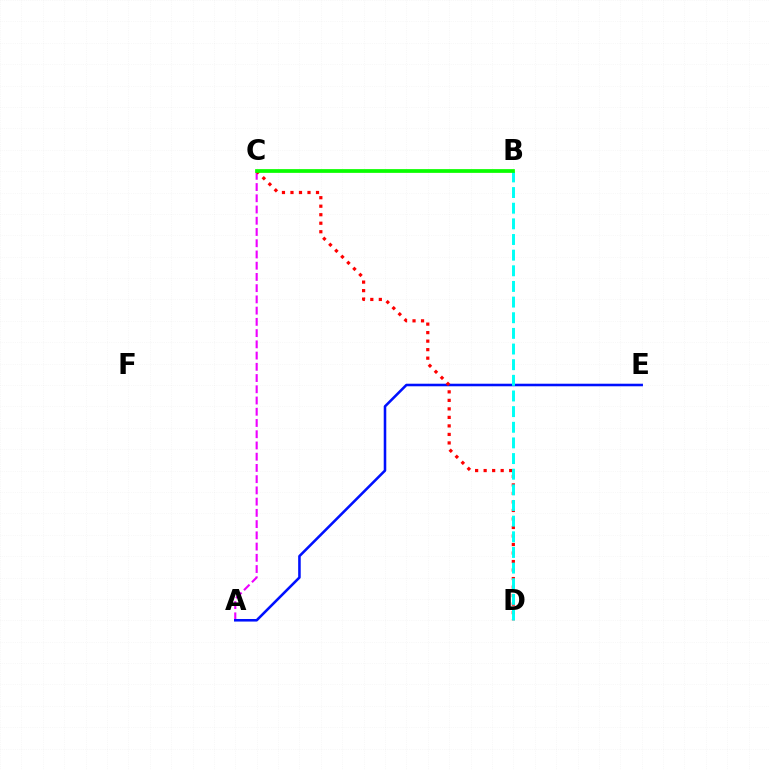{('B', 'C'): [{'color': '#fcf500', 'line_style': 'solid', 'thickness': 1.66}, {'color': '#08ff00', 'line_style': 'solid', 'thickness': 2.67}], ('A', 'C'): [{'color': '#ee00ff', 'line_style': 'dashed', 'thickness': 1.53}], ('A', 'E'): [{'color': '#0010ff', 'line_style': 'solid', 'thickness': 1.85}], ('C', 'D'): [{'color': '#ff0000', 'line_style': 'dotted', 'thickness': 2.31}], ('B', 'D'): [{'color': '#00fff6', 'line_style': 'dashed', 'thickness': 2.13}]}